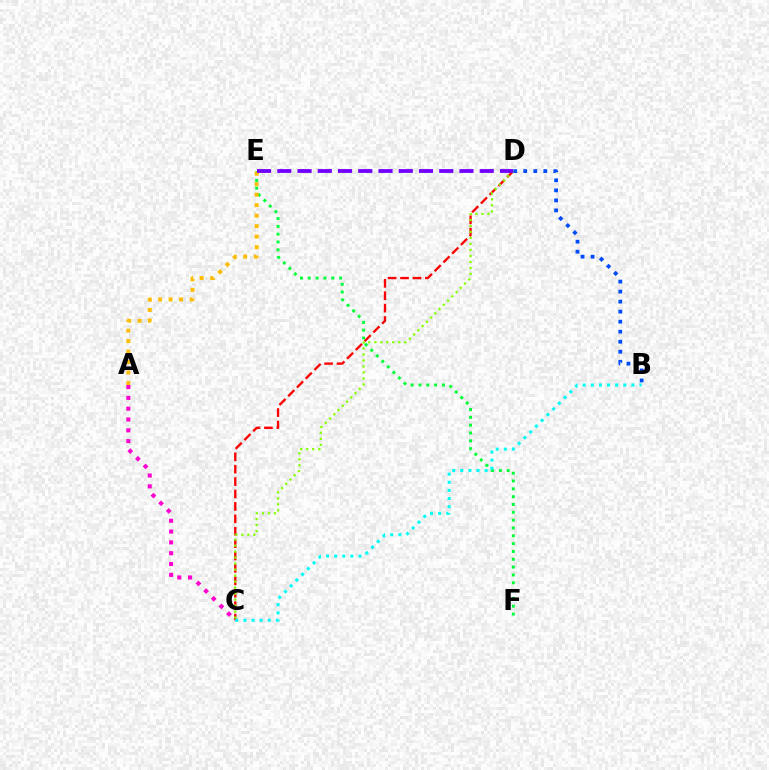{('C', 'D'): [{'color': '#ff0000', 'line_style': 'dashed', 'thickness': 1.69}, {'color': '#84ff00', 'line_style': 'dotted', 'thickness': 1.63}], ('A', 'C'): [{'color': '#ff00cf', 'line_style': 'dotted', 'thickness': 2.94}], ('E', 'F'): [{'color': '#00ff39', 'line_style': 'dotted', 'thickness': 2.13}], ('B', 'C'): [{'color': '#00fff6', 'line_style': 'dotted', 'thickness': 2.2}], ('A', 'E'): [{'color': '#ffbd00', 'line_style': 'dotted', 'thickness': 2.85}], ('B', 'D'): [{'color': '#004bff', 'line_style': 'dotted', 'thickness': 2.72}], ('D', 'E'): [{'color': '#7200ff', 'line_style': 'dashed', 'thickness': 2.75}]}